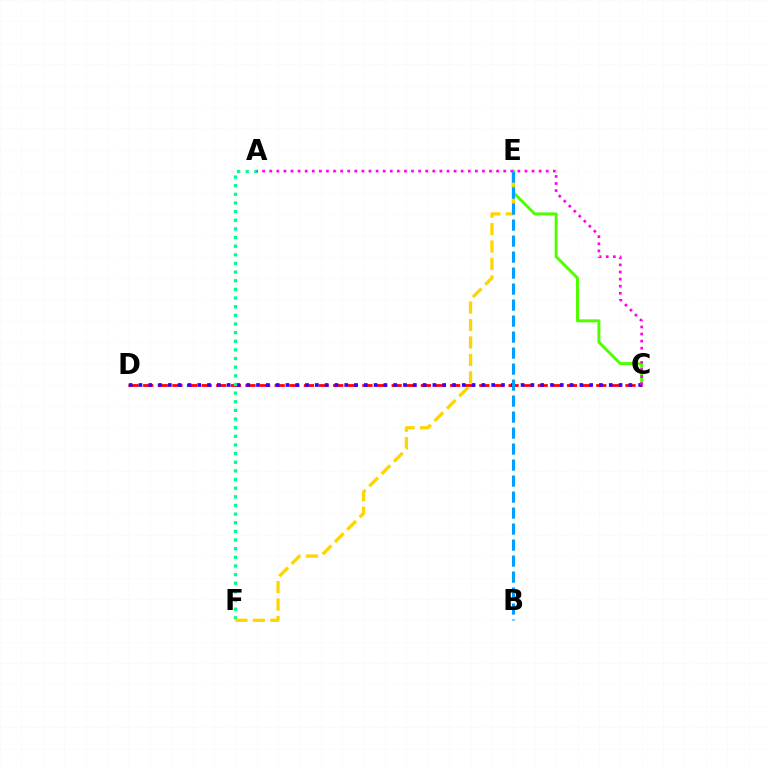{('C', 'E'): [{'color': '#4fff00', 'line_style': 'solid', 'thickness': 2.14}], ('C', 'D'): [{'color': '#ff0000', 'line_style': 'dashed', 'thickness': 1.99}, {'color': '#3700ff', 'line_style': 'dotted', 'thickness': 2.66}], ('A', 'F'): [{'color': '#00ff86', 'line_style': 'dotted', 'thickness': 2.35}], ('A', 'C'): [{'color': '#ff00ed', 'line_style': 'dotted', 'thickness': 1.93}], ('E', 'F'): [{'color': '#ffd500', 'line_style': 'dashed', 'thickness': 2.37}], ('B', 'E'): [{'color': '#009eff', 'line_style': 'dashed', 'thickness': 2.17}]}